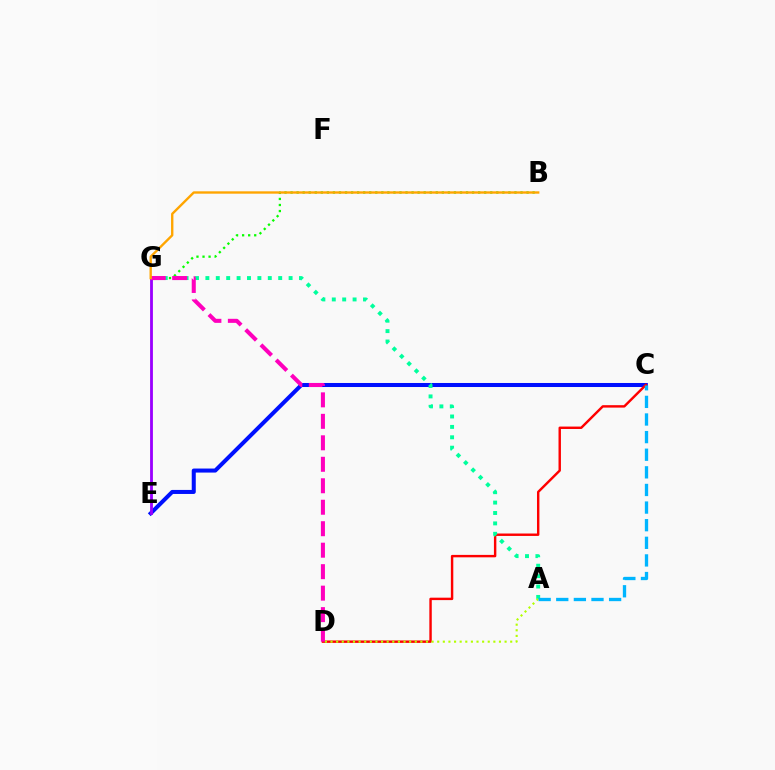{('C', 'E'): [{'color': '#0010ff', 'line_style': 'solid', 'thickness': 2.9}], ('E', 'G'): [{'color': '#9b00ff', 'line_style': 'solid', 'thickness': 2.03}], ('C', 'D'): [{'color': '#ff0000', 'line_style': 'solid', 'thickness': 1.74}], ('B', 'G'): [{'color': '#08ff00', 'line_style': 'dotted', 'thickness': 1.64}, {'color': '#ffa500', 'line_style': 'solid', 'thickness': 1.7}], ('A', 'G'): [{'color': '#00ff9d', 'line_style': 'dotted', 'thickness': 2.83}], ('A', 'D'): [{'color': '#b3ff00', 'line_style': 'dotted', 'thickness': 1.53}], ('D', 'G'): [{'color': '#ff00bd', 'line_style': 'dashed', 'thickness': 2.92}], ('A', 'C'): [{'color': '#00b5ff', 'line_style': 'dashed', 'thickness': 2.39}]}